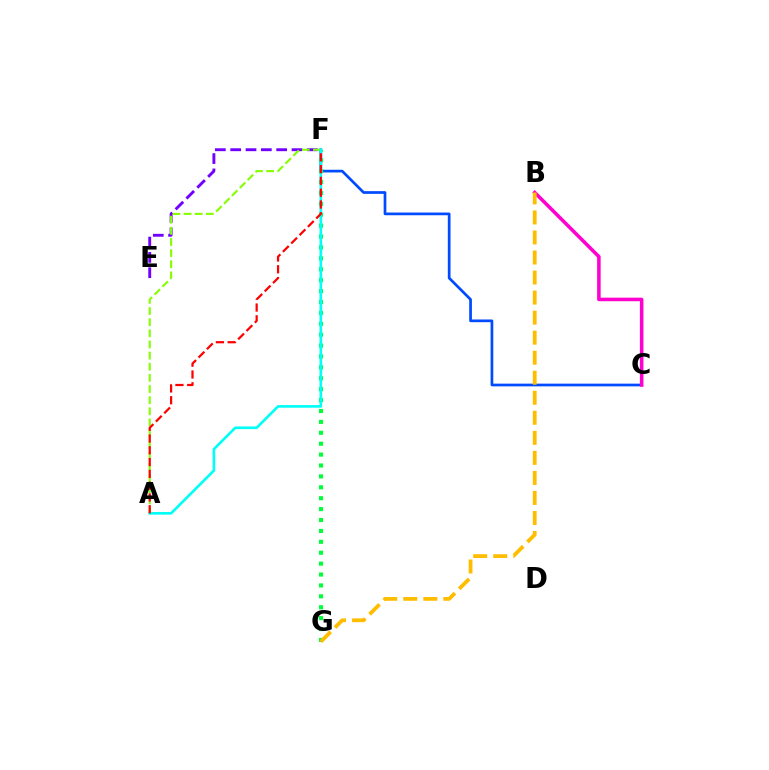{('E', 'F'): [{'color': '#7200ff', 'line_style': 'dashed', 'thickness': 2.08}], ('C', 'F'): [{'color': '#004bff', 'line_style': 'solid', 'thickness': 1.95}], ('A', 'F'): [{'color': '#84ff00', 'line_style': 'dashed', 'thickness': 1.51}, {'color': '#00fff6', 'line_style': 'solid', 'thickness': 1.9}, {'color': '#ff0000', 'line_style': 'dashed', 'thickness': 1.6}], ('F', 'G'): [{'color': '#00ff39', 'line_style': 'dotted', 'thickness': 2.96}], ('B', 'C'): [{'color': '#ff00cf', 'line_style': 'solid', 'thickness': 2.55}], ('B', 'G'): [{'color': '#ffbd00', 'line_style': 'dashed', 'thickness': 2.72}]}